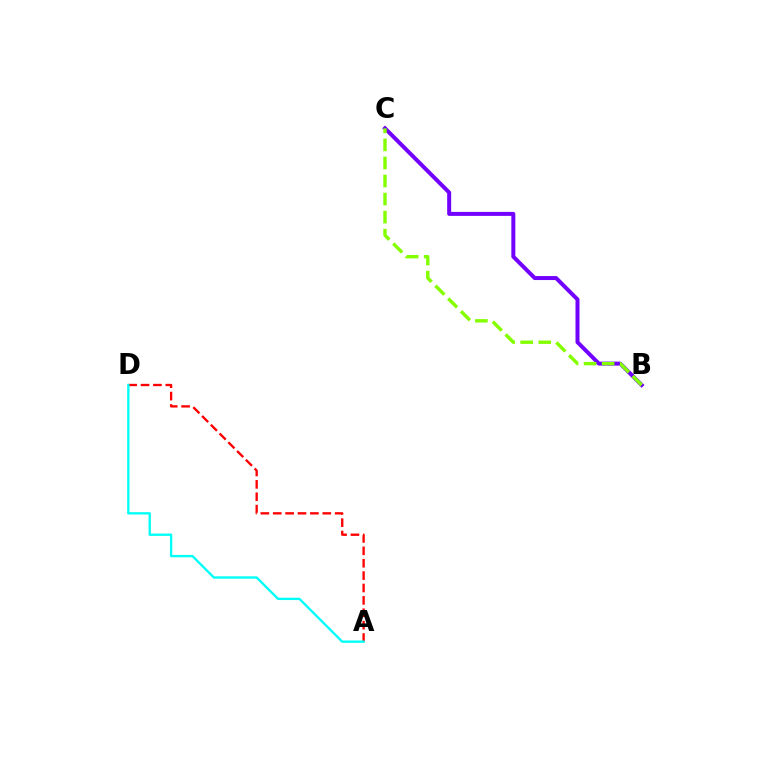{('B', 'C'): [{'color': '#7200ff', 'line_style': 'solid', 'thickness': 2.87}, {'color': '#84ff00', 'line_style': 'dashed', 'thickness': 2.45}], ('A', 'D'): [{'color': '#ff0000', 'line_style': 'dashed', 'thickness': 1.68}, {'color': '#00fff6', 'line_style': 'solid', 'thickness': 1.69}]}